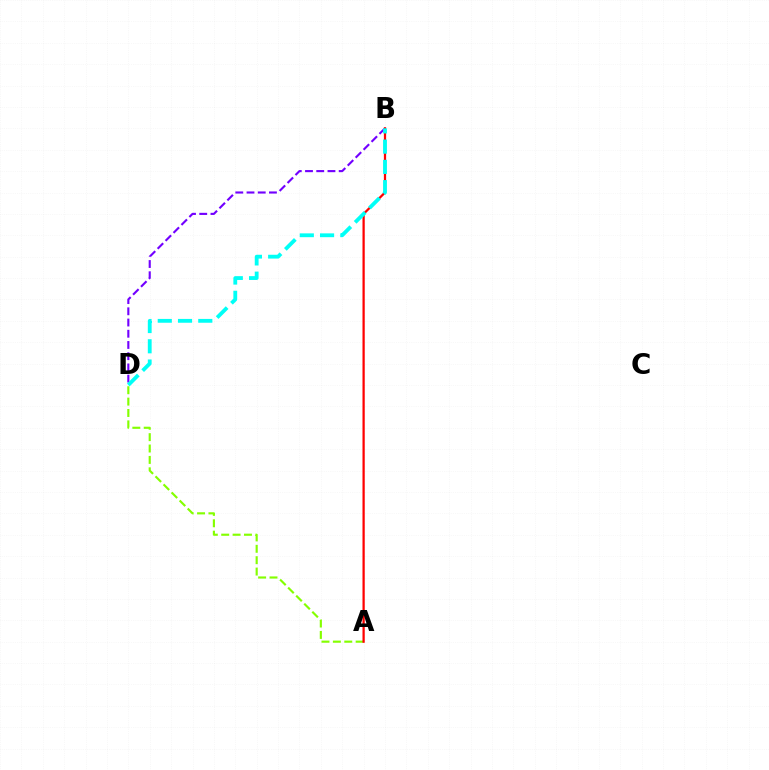{('B', 'D'): [{'color': '#7200ff', 'line_style': 'dashed', 'thickness': 1.53}, {'color': '#00fff6', 'line_style': 'dashed', 'thickness': 2.75}], ('A', 'D'): [{'color': '#84ff00', 'line_style': 'dashed', 'thickness': 1.55}], ('A', 'B'): [{'color': '#ff0000', 'line_style': 'solid', 'thickness': 1.62}]}